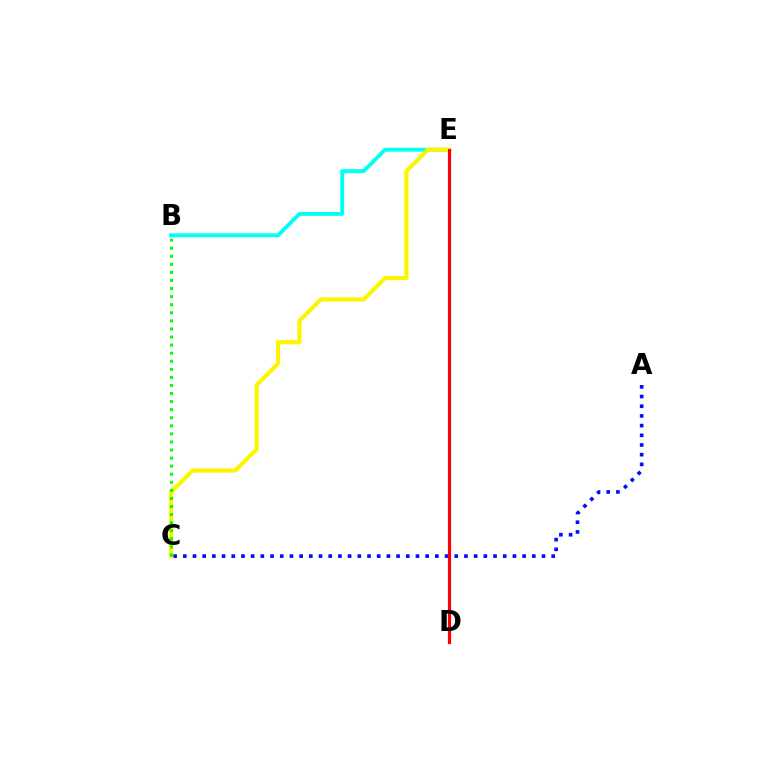{('D', 'E'): [{'color': '#ee00ff', 'line_style': 'solid', 'thickness': 2.26}, {'color': '#ff0000', 'line_style': 'solid', 'thickness': 2.19}], ('A', 'C'): [{'color': '#0010ff', 'line_style': 'dotted', 'thickness': 2.63}], ('B', 'E'): [{'color': '#00fff6', 'line_style': 'solid', 'thickness': 2.81}], ('C', 'E'): [{'color': '#fcf500', 'line_style': 'solid', 'thickness': 3.0}], ('B', 'C'): [{'color': '#08ff00', 'line_style': 'dotted', 'thickness': 2.19}]}